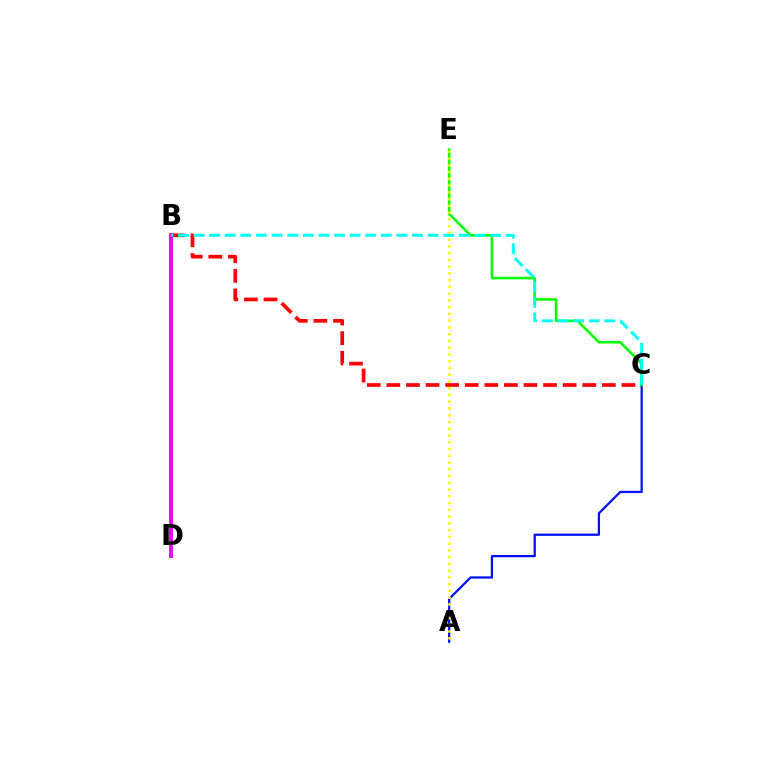{('A', 'C'): [{'color': '#0010ff', 'line_style': 'solid', 'thickness': 1.62}], ('C', 'E'): [{'color': '#08ff00', 'line_style': 'solid', 'thickness': 1.84}], ('A', 'E'): [{'color': '#fcf500', 'line_style': 'dotted', 'thickness': 1.84}], ('B', 'C'): [{'color': '#ff0000', 'line_style': 'dashed', 'thickness': 2.66}, {'color': '#00fff6', 'line_style': 'dashed', 'thickness': 2.12}], ('B', 'D'): [{'color': '#ee00ff', 'line_style': 'solid', 'thickness': 2.82}]}